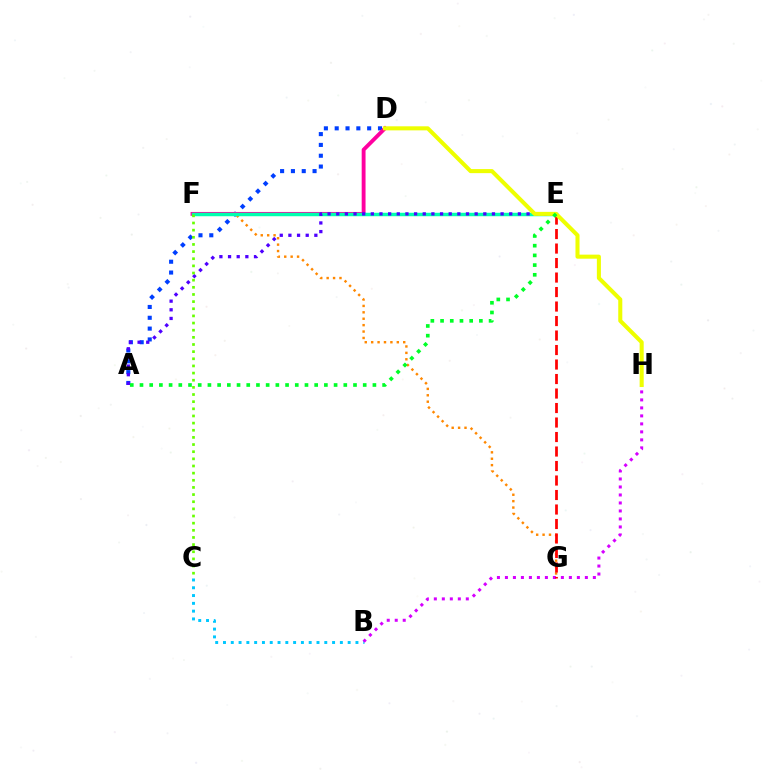{('F', 'G'): [{'color': '#ff8800', 'line_style': 'dotted', 'thickness': 1.74}], ('B', 'C'): [{'color': '#00c7ff', 'line_style': 'dotted', 'thickness': 2.12}], ('B', 'H'): [{'color': '#d600ff', 'line_style': 'dotted', 'thickness': 2.17}], ('A', 'D'): [{'color': '#003fff', 'line_style': 'dotted', 'thickness': 2.94}], ('D', 'F'): [{'color': '#ff00a0', 'line_style': 'solid', 'thickness': 2.78}], ('E', 'F'): [{'color': '#00ffaf', 'line_style': 'solid', 'thickness': 2.5}], ('E', 'G'): [{'color': '#ff0000', 'line_style': 'dashed', 'thickness': 1.97}], ('A', 'E'): [{'color': '#4f00ff', 'line_style': 'dotted', 'thickness': 2.35}, {'color': '#00ff27', 'line_style': 'dotted', 'thickness': 2.64}], ('D', 'H'): [{'color': '#eeff00', 'line_style': 'solid', 'thickness': 2.92}], ('C', 'F'): [{'color': '#66ff00', 'line_style': 'dotted', 'thickness': 1.94}]}